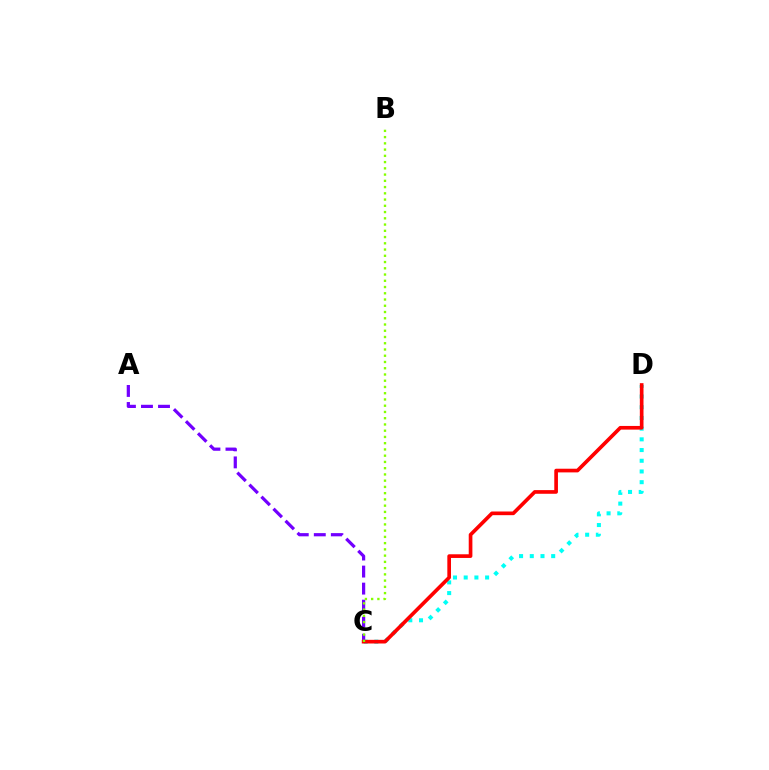{('C', 'D'): [{'color': '#00fff6', 'line_style': 'dotted', 'thickness': 2.91}, {'color': '#ff0000', 'line_style': 'solid', 'thickness': 2.64}], ('A', 'C'): [{'color': '#7200ff', 'line_style': 'dashed', 'thickness': 2.31}], ('B', 'C'): [{'color': '#84ff00', 'line_style': 'dotted', 'thickness': 1.7}]}